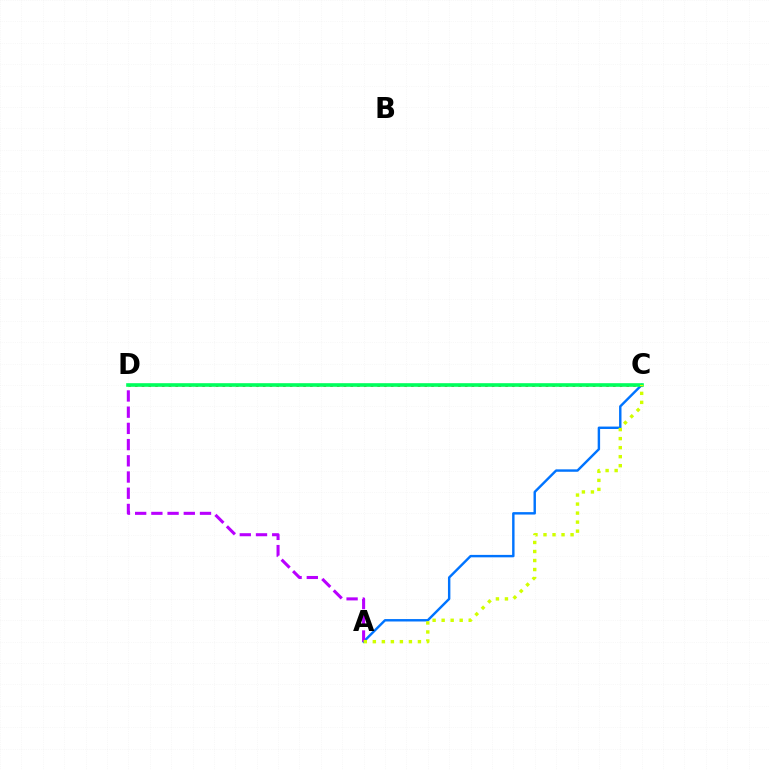{('A', 'C'): [{'color': '#0074ff', 'line_style': 'solid', 'thickness': 1.74}, {'color': '#d1ff00', 'line_style': 'dotted', 'thickness': 2.45}], ('A', 'D'): [{'color': '#b900ff', 'line_style': 'dashed', 'thickness': 2.2}], ('C', 'D'): [{'color': '#ff0000', 'line_style': 'dotted', 'thickness': 1.83}, {'color': '#00ff5c', 'line_style': 'solid', 'thickness': 2.61}]}